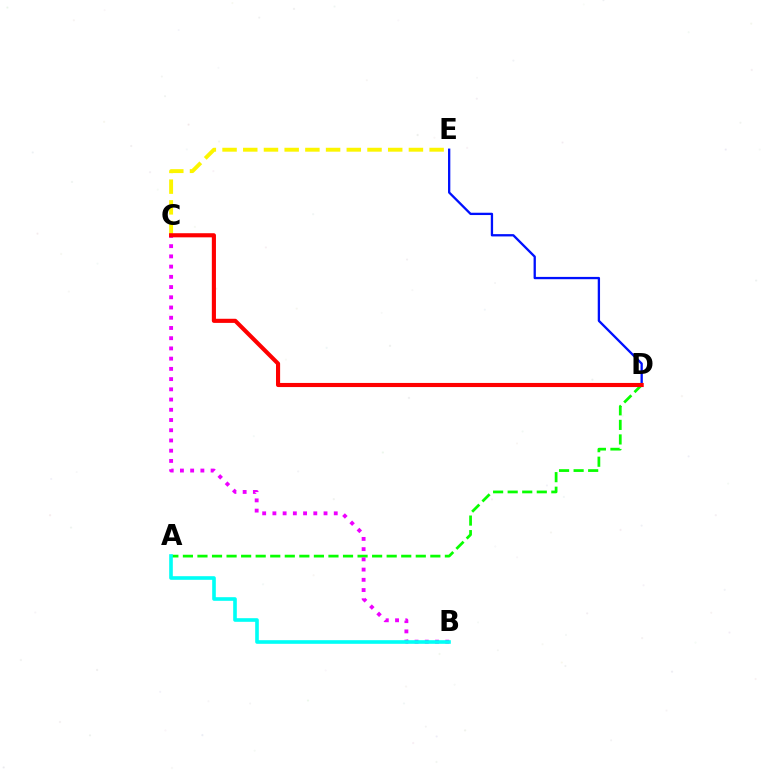{('C', 'E'): [{'color': '#fcf500', 'line_style': 'dashed', 'thickness': 2.81}], ('A', 'D'): [{'color': '#08ff00', 'line_style': 'dashed', 'thickness': 1.98}], ('B', 'C'): [{'color': '#ee00ff', 'line_style': 'dotted', 'thickness': 2.78}], ('D', 'E'): [{'color': '#0010ff', 'line_style': 'solid', 'thickness': 1.66}], ('A', 'B'): [{'color': '#00fff6', 'line_style': 'solid', 'thickness': 2.61}], ('C', 'D'): [{'color': '#ff0000', 'line_style': 'solid', 'thickness': 2.97}]}